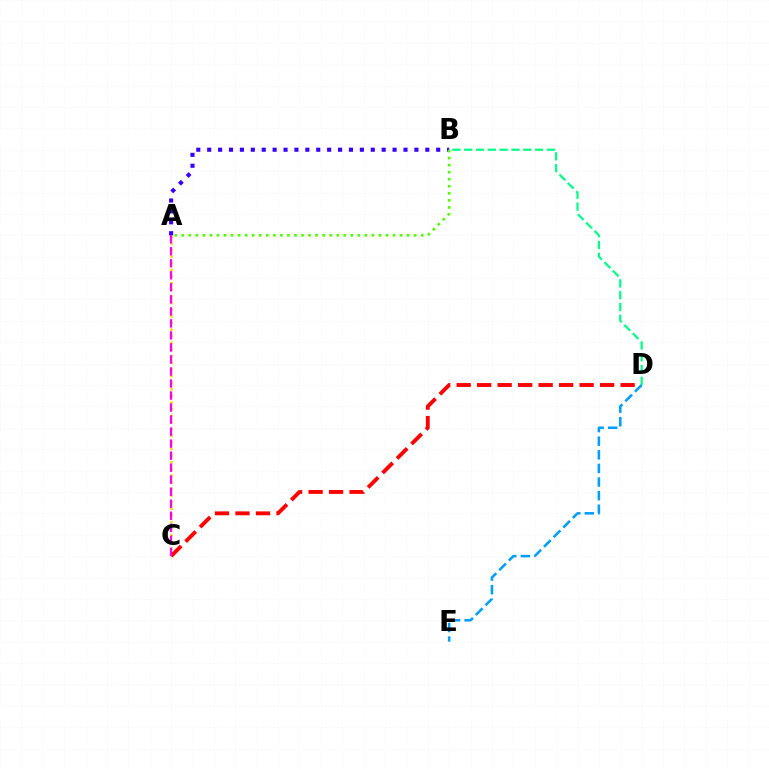{('A', 'C'): [{'color': '#ffd500', 'line_style': 'dotted', 'thickness': 1.8}, {'color': '#ff00ed', 'line_style': 'dashed', 'thickness': 1.63}], ('C', 'D'): [{'color': '#ff0000', 'line_style': 'dashed', 'thickness': 2.78}], ('D', 'E'): [{'color': '#009eff', 'line_style': 'dashed', 'thickness': 1.85}], ('A', 'B'): [{'color': '#3700ff', 'line_style': 'dotted', 'thickness': 2.96}, {'color': '#4fff00', 'line_style': 'dotted', 'thickness': 1.91}], ('B', 'D'): [{'color': '#00ff86', 'line_style': 'dashed', 'thickness': 1.61}]}